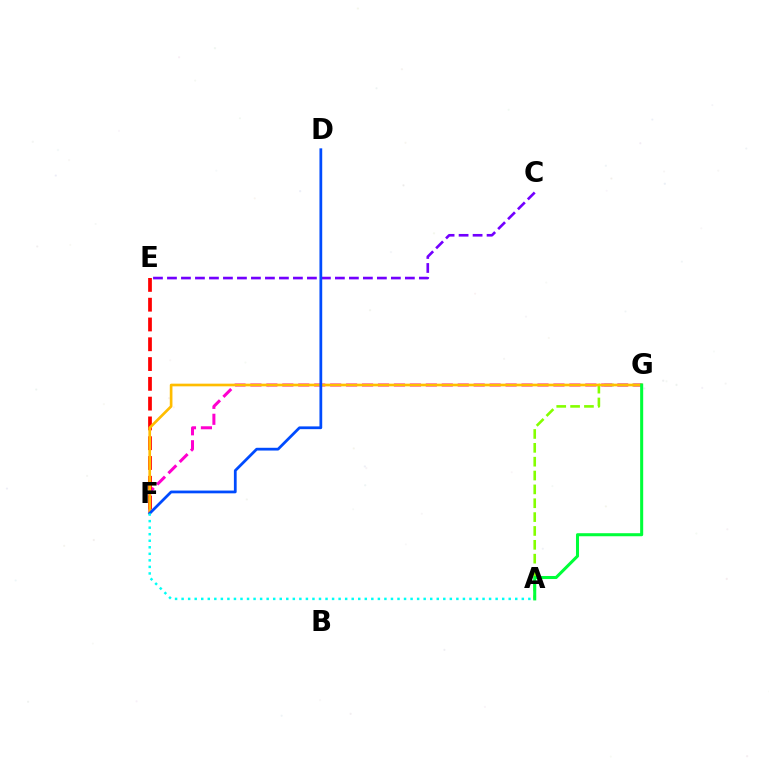{('A', 'G'): [{'color': '#84ff00', 'line_style': 'dashed', 'thickness': 1.88}, {'color': '#00ff39', 'line_style': 'solid', 'thickness': 2.19}], ('F', 'G'): [{'color': '#ff00cf', 'line_style': 'dashed', 'thickness': 2.17}, {'color': '#ffbd00', 'line_style': 'solid', 'thickness': 1.92}], ('E', 'F'): [{'color': '#ff0000', 'line_style': 'dashed', 'thickness': 2.69}], ('C', 'E'): [{'color': '#7200ff', 'line_style': 'dashed', 'thickness': 1.9}], ('D', 'F'): [{'color': '#004bff', 'line_style': 'solid', 'thickness': 1.99}], ('A', 'F'): [{'color': '#00fff6', 'line_style': 'dotted', 'thickness': 1.78}]}